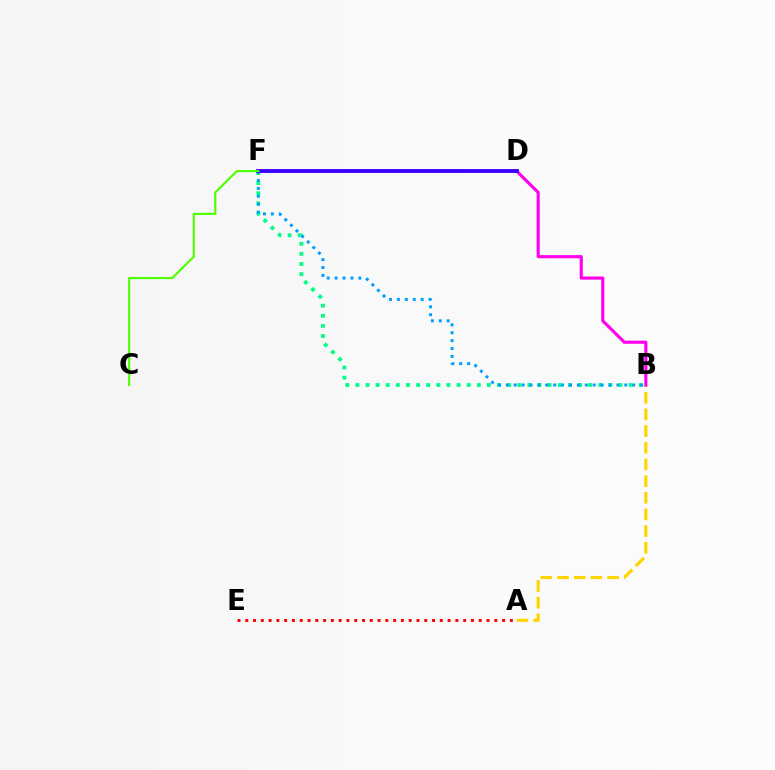{('A', 'B'): [{'color': '#ffd500', 'line_style': 'dashed', 'thickness': 2.26}], ('B', 'F'): [{'color': '#00ff86', 'line_style': 'dotted', 'thickness': 2.75}, {'color': '#009eff', 'line_style': 'dotted', 'thickness': 2.15}], ('B', 'D'): [{'color': '#ff00ed', 'line_style': 'solid', 'thickness': 2.26}], ('A', 'E'): [{'color': '#ff0000', 'line_style': 'dotted', 'thickness': 2.11}], ('D', 'F'): [{'color': '#3700ff', 'line_style': 'solid', 'thickness': 2.79}], ('C', 'F'): [{'color': '#4fff00', 'line_style': 'solid', 'thickness': 1.55}]}